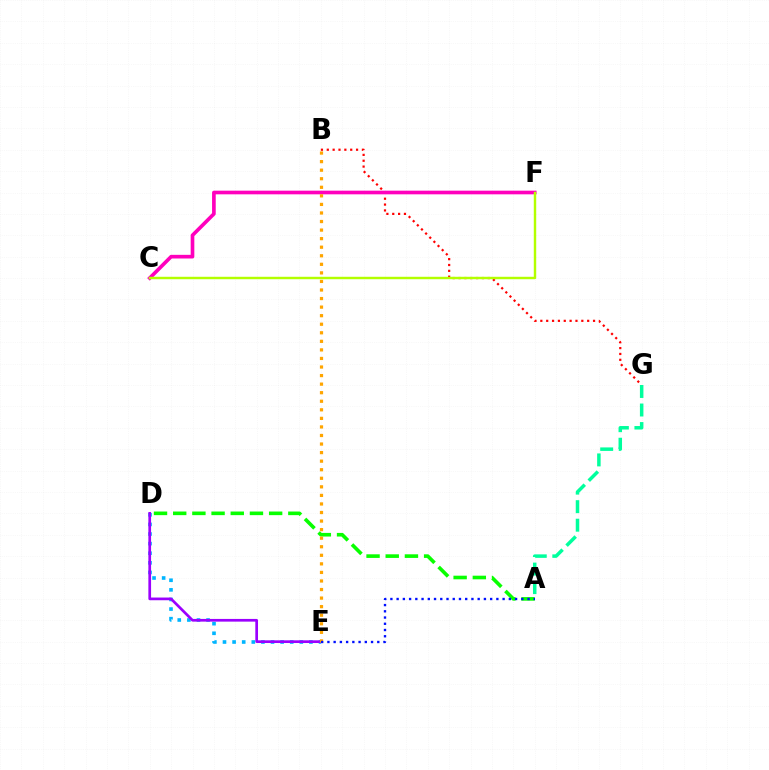{('A', 'D'): [{'color': '#08ff00', 'line_style': 'dashed', 'thickness': 2.61}], ('D', 'E'): [{'color': '#00b5ff', 'line_style': 'dotted', 'thickness': 2.61}, {'color': '#9b00ff', 'line_style': 'solid', 'thickness': 1.94}], ('A', 'G'): [{'color': '#00ff9d', 'line_style': 'dashed', 'thickness': 2.52}], ('B', 'G'): [{'color': '#ff0000', 'line_style': 'dotted', 'thickness': 1.59}], ('C', 'F'): [{'color': '#ff00bd', 'line_style': 'solid', 'thickness': 2.63}, {'color': '#b3ff00', 'line_style': 'solid', 'thickness': 1.75}], ('B', 'E'): [{'color': '#ffa500', 'line_style': 'dotted', 'thickness': 2.33}], ('A', 'E'): [{'color': '#0010ff', 'line_style': 'dotted', 'thickness': 1.69}]}